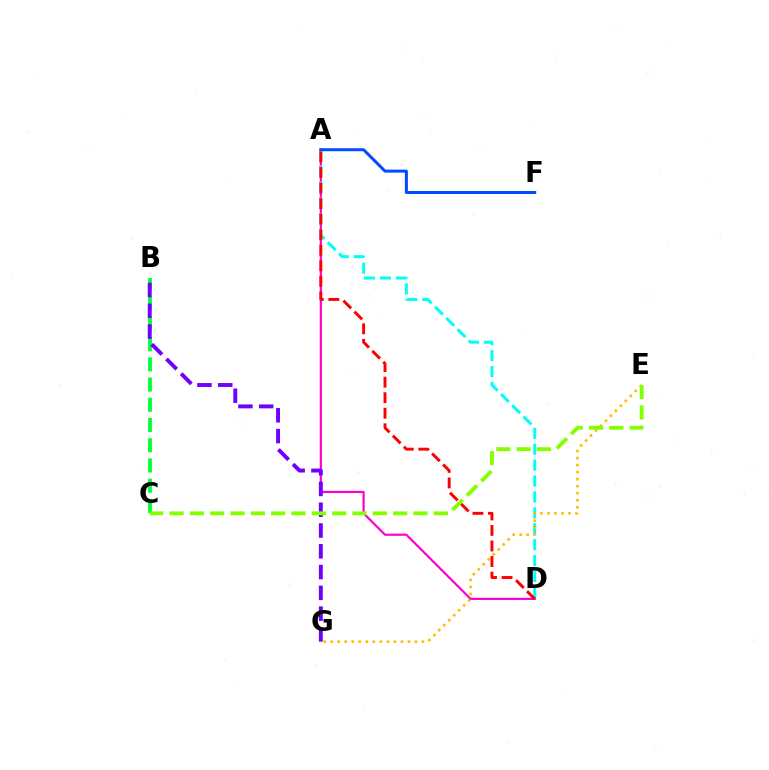{('A', 'D'): [{'color': '#ff00cf', 'line_style': 'solid', 'thickness': 1.58}, {'color': '#00fff6', 'line_style': 'dashed', 'thickness': 2.16}, {'color': '#ff0000', 'line_style': 'dashed', 'thickness': 2.11}], ('B', 'C'): [{'color': '#00ff39', 'line_style': 'dashed', 'thickness': 2.75}], ('B', 'G'): [{'color': '#7200ff', 'line_style': 'dashed', 'thickness': 2.82}], ('A', 'F'): [{'color': '#004bff', 'line_style': 'solid', 'thickness': 2.15}], ('E', 'G'): [{'color': '#ffbd00', 'line_style': 'dotted', 'thickness': 1.91}], ('C', 'E'): [{'color': '#84ff00', 'line_style': 'dashed', 'thickness': 2.76}]}